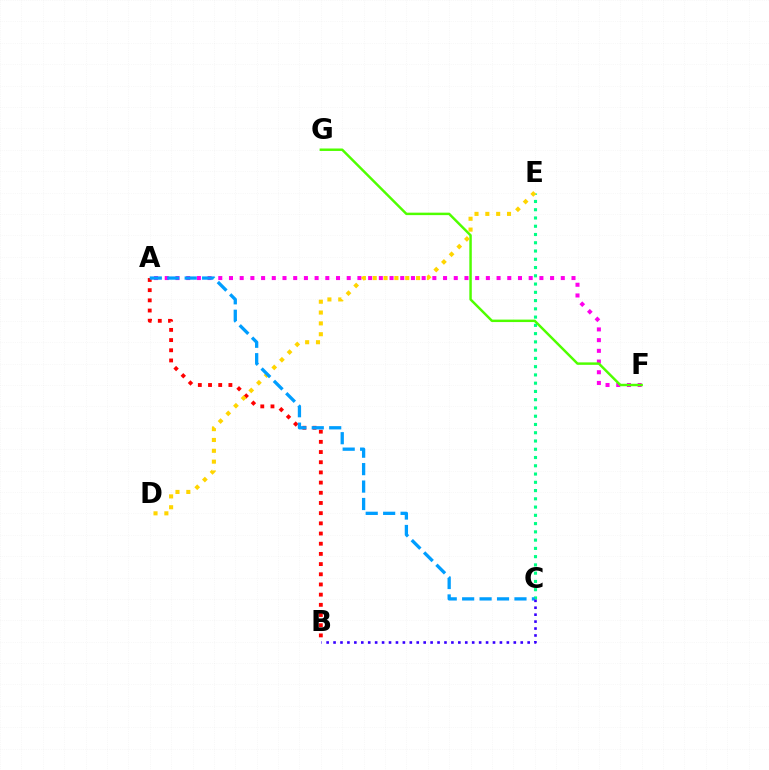{('A', 'F'): [{'color': '#ff00ed', 'line_style': 'dotted', 'thickness': 2.91}], ('C', 'E'): [{'color': '#00ff86', 'line_style': 'dotted', 'thickness': 2.24}], ('F', 'G'): [{'color': '#4fff00', 'line_style': 'solid', 'thickness': 1.77}], ('A', 'B'): [{'color': '#ff0000', 'line_style': 'dotted', 'thickness': 2.77}], ('D', 'E'): [{'color': '#ffd500', 'line_style': 'dotted', 'thickness': 2.94}], ('A', 'C'): [{'color': '#009eff', 'line_style': 'dashed', 'thickness': 2.37}], ('B', 'C'): [{'color': '#3700ff', 'line_style': 'dotted', 'thickness': 1.88}]}